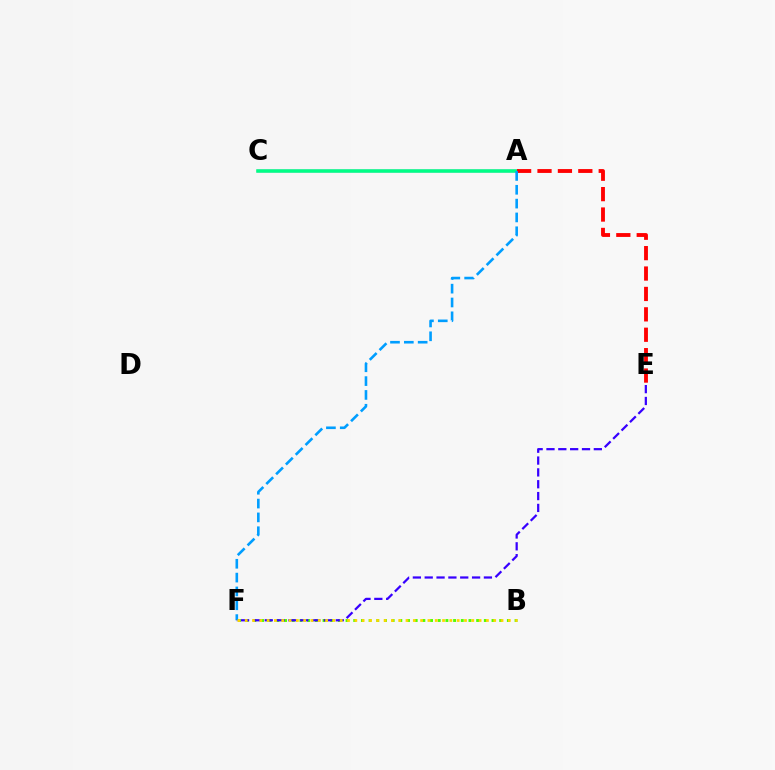{('A', 'C'): [{'color': '#ff00ed', 'line_style': 'solid', 'thickness': 1.68}, {'color': '#00ff86', 'line_style': 'solid', 'thickness': 2.55}], ('B', 'F'): [{'color': '#4fff00', 'line_style': 'dotted', 'thickness': 2.09}, {'color': '#ffd500', 'line_style': 'dotted', 'thickness': 1.99}], ('A', 'E'): [{'color': '#ff0000', 'line_style': 'dashed', 'thickness': 2.77}], ('A', 'F'): [{'color': '#009eff', 'line_style': 'dashed', 'thickness': 1.88}], ('E', 'F'): [{'color': '#3700ff', 'line_style': 'dashed', 'thickness': 1.61}]}